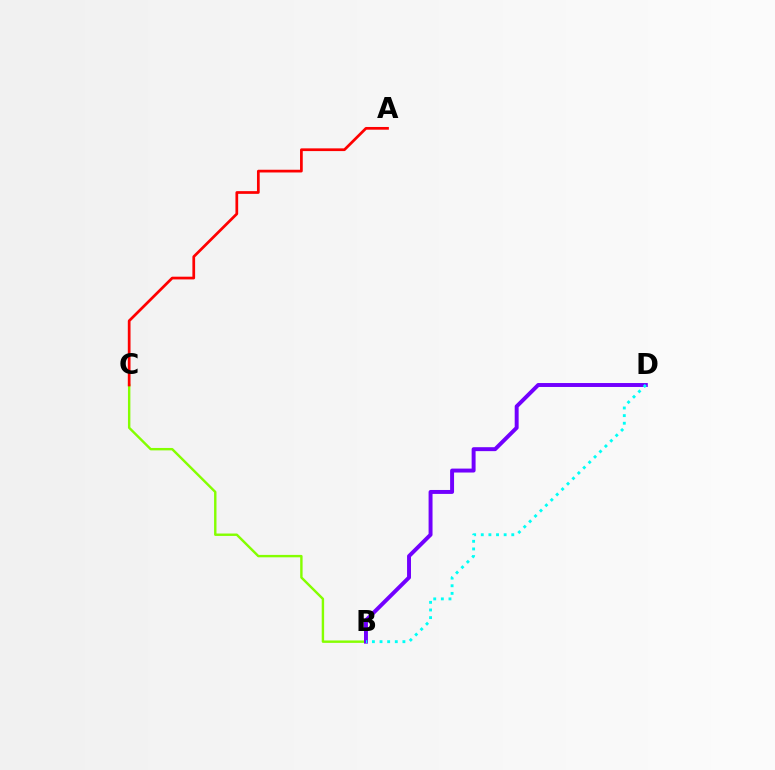{('B', 'C'): [{'color': '#84ff00', 'line_style': 'solid', 'thickness': 1.74}], ('B', 'D'): [{'color': '#7200ff', 'line_style': 'solid', 'thickness': 2.84}, {'color': '#00fff6', 'line_style': 'dotted', 'thickness': 2.07}], ('A', 'C'): [{'color': '#ff0000', 'line_style': 'solid', 'thickness': 1.96}]}